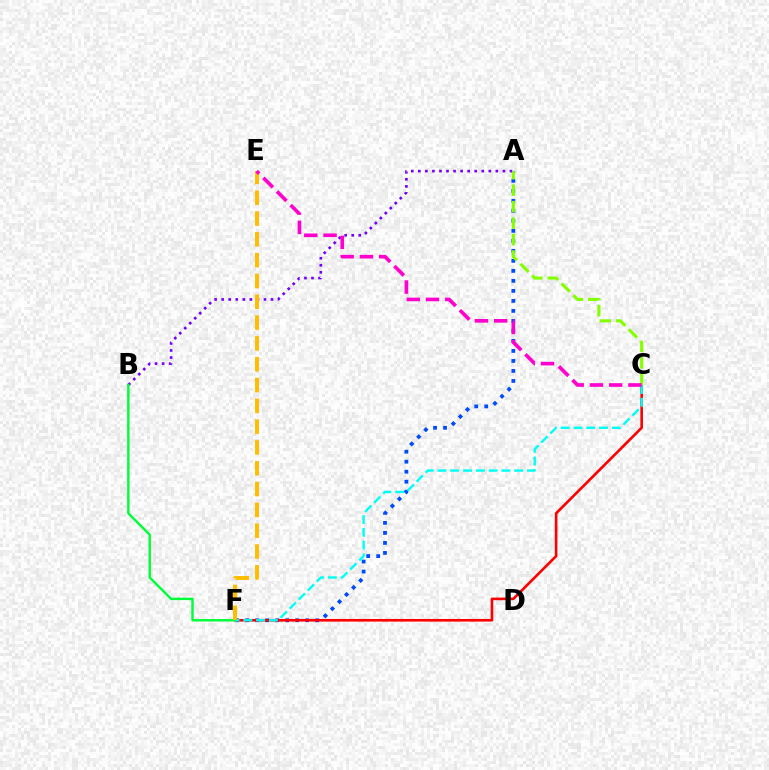{('A', 'F'): [{'color': '#004bff', 'line_style': 'dotted', 'thickness': 2.72}], ('C', 'F'): [{'color': '#ff0000', 'line_style': 'solid', 'thickness': 1.89}, {'color': '#00fff6', 'line_style': 'dashed', 'thickness': 1.74}], ('A', 'B'): [{'color': '#7200ff', 'line_style': 'dotted', 'thickness': 1.92}], ('A', 'C'): [{'color': '#84ff00', 'line_style': 'dashed', 'thickness': 2.24}], ('B', 'F'): [{'color': '#00ff39', 'line_style': 'solid', 'thickness': 1.75}], ('E', 'F'): [{'color': '#ffbd00', 'line_style': 'dashed', 'thickness': 2.83}], ('C', 'E'): [{'color': '#ff00cf', 'line_style': 'dashed', 'thickness': 2.62}]}